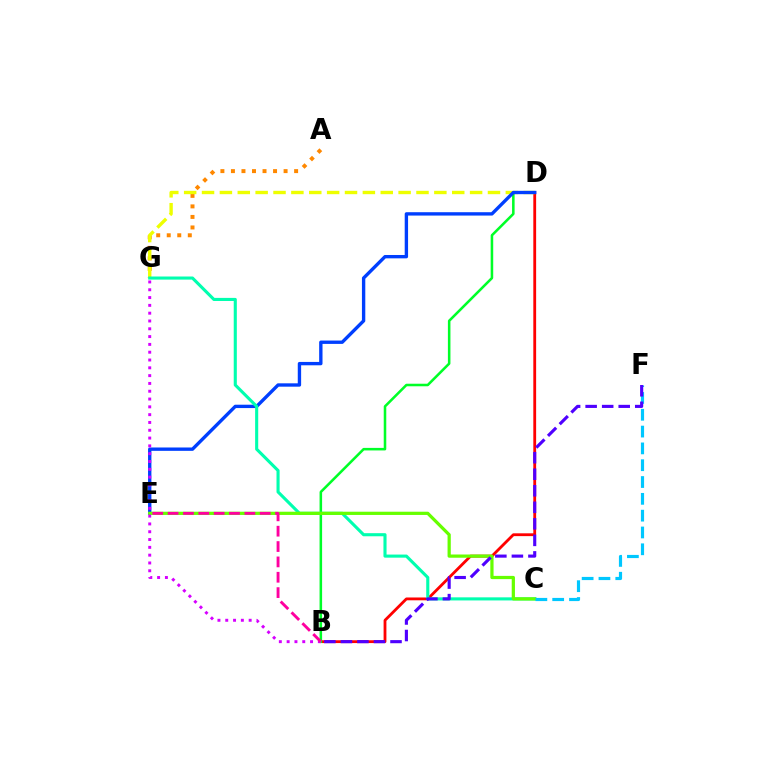{('A', 'G'): [{'color': '#ff8800', 'line_style': 'dotted', 'thickness': 2.86}], ('B', 'D'): [{'color': '#ff0000', 'line_style': 'solid', 'thickness': 2.03}, {'color': '#00ff27', 'line_style': 'solid', 'thickness': 1.83}], ('D', 'G'): [{'color': '#eeff00', 'line_style': 'dashed', 'thickness': 2.43}], ('D', 'E'): [{'color': '#003fff', 'line_style': 'solid', 'thickness': 2.42}], ('C', 'G'): [{'color': '#00ffaf', 'line_style': 'solid', 'thickness': 2.23}], ('C', 'E'): [{'color': '#66ff00', 'line_style': 'solid', 'thickness': 2.33}], ('C', 'F'): [{'color': '#00c7ff', 'line_style': 'dashed', 'thickness': 2.28}], ('B', 'F'): [{'color': '#4f00ff', 'line_style': 'dashed', 'thickness': 2.25}], ('B', 'G'): [{'color': '#d600ff', 'line_style': 'dotted', 'thickness': 2.12}], ('B', 'E'): [{'color': '#ff00a0', 'line_style': 'dashed', 'thickness': 2.09}]}